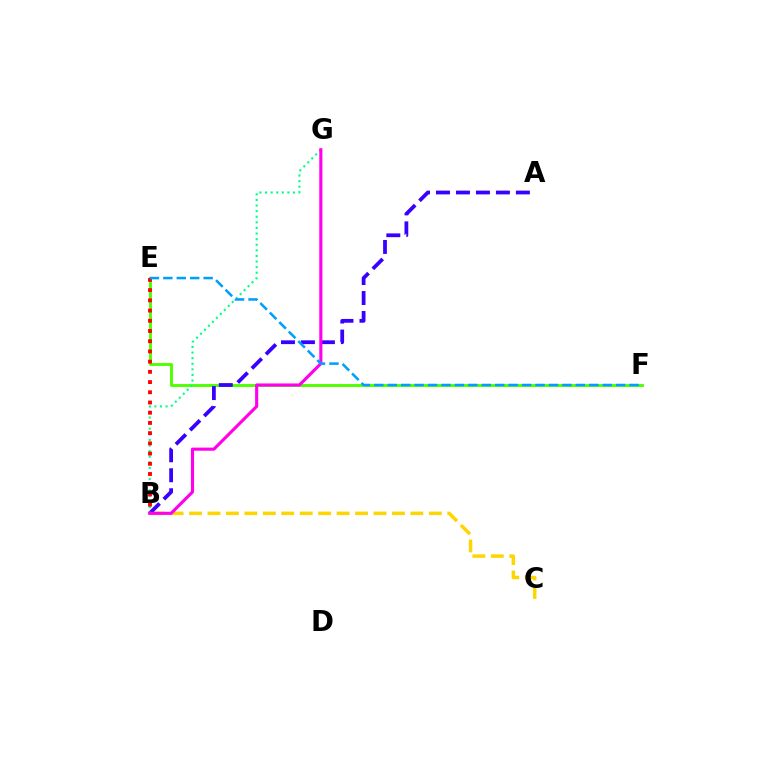{('E', 'F'): [{'color': '#4fff00', 'line_style': 'solid', 'thickness': 2.08}, {'color': '#009eff', 'line_style': 'dashed', 'thickness': 1.83}], ('B', 'C'): [{'color': '#ffd500', 'line_style': 'dashed', 'thickness': 2.51}], ('A', 'B'): [{'color': '#3700ff', 'line_style': 'dashed', 'thickness': 2.71}], ('B', 'G'): [{'color': '#00ff86', 'line_style': 'dotted', 'thickness': 1.52}, {'color': '#ff00ed', 'line_style': 'solid', 'thickness': 2.24}], ('B', 'E'): [{'color': '#ff0000', 'line_style': 'dotted', 'thickness': 2.78}]}